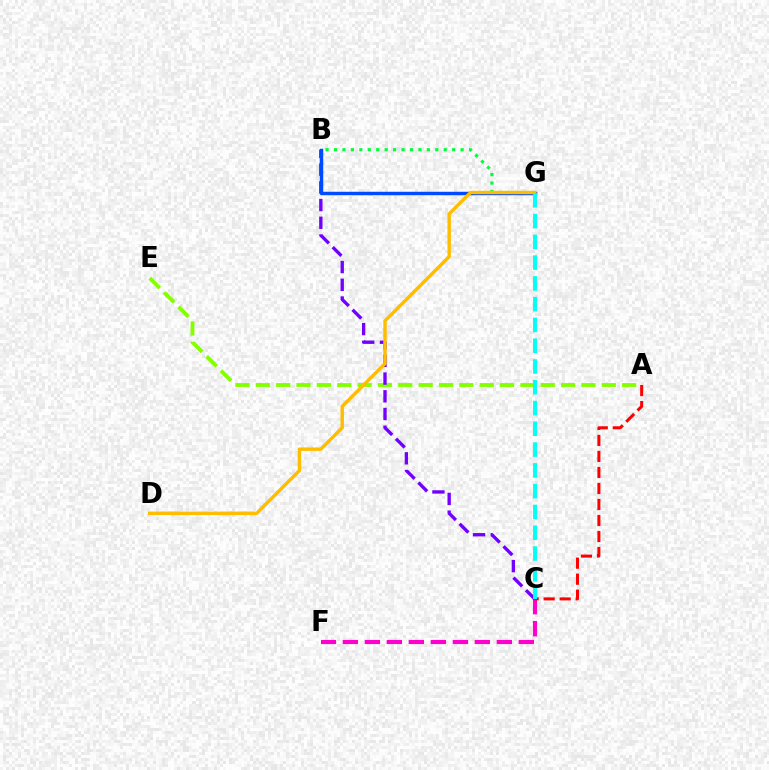{('C', 'F'): [{'color': '#ff00cf', 'line_style': 'dashed', 'thickness': 2.99}], ('A', 'E'): [{'color': '#84ff00', 'line_style': 'dashed', 'thickness': 2.76}], ('B', 'C'): [{'color': '#7200ff', 'line_style': 'dashed', 'thickness': 2.41}], ('A', 'C'): [{'color': '#ff0000', 'line_style': 'dashed', 'thickness': 2.18}], ('B', 'G'): [{'color': '#00ff39', 'line_style': 'dotted', 'thickness': 2.29}, {'color': '#004bff', 'line_style': 'solid', 'thickness': 2.49}], ('D', 'G'): [{'color': '#ffbd00', 'line_style': 'solid', 'thickness': 2.48}], ('C', 'G'): [{'color': '#00fff6', 'line_style': 'dashed', 'thickness': 2.82}]}